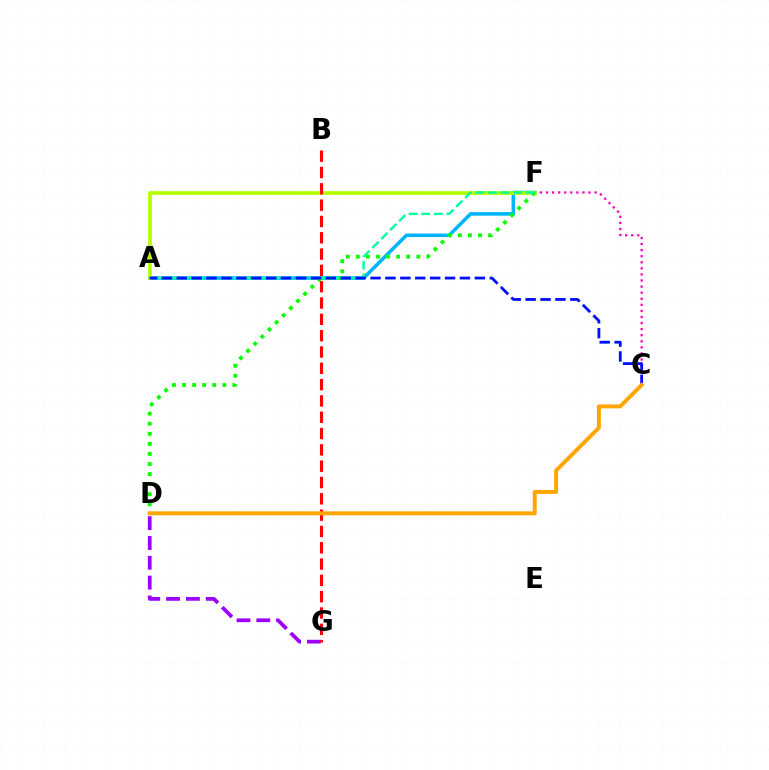{('D', 'G'): [{'color': '#9b00ff', 'line_style': 'dashed', 'thickness': 2.69}], ('A', 'F'): [{'color': '#00b5ff', 'line_style': 'solid', 'thickness': 2.56}, {'color': '#b3ff00', 'line_style': 'solid', 'thickness': 2.66}, {'color': '#00ff9d', 'line_style': 'dashed', 'thickness': 1.71}], ('C', 'F'): [{'color': '#ff00bd', 'line_style': 'dotted', 'thickness': 1.65}], ('B', 'G'): [{'color': '#ff0000', 'line_style': 'dashed', 'thickness': 2.22}], ('D', 'F'): [{'color': '#08ff00', 'line_style': 'dotted', 'thickness': 2.74}], ('A', 'C'): [{'color': '#0010ff', 'line_style': 'dashed', 'thickness': 2.02}], ('C', 'D'): [{'color': '#ffa500', 'line_style': 'solid', 'thickness': 2.84}]}